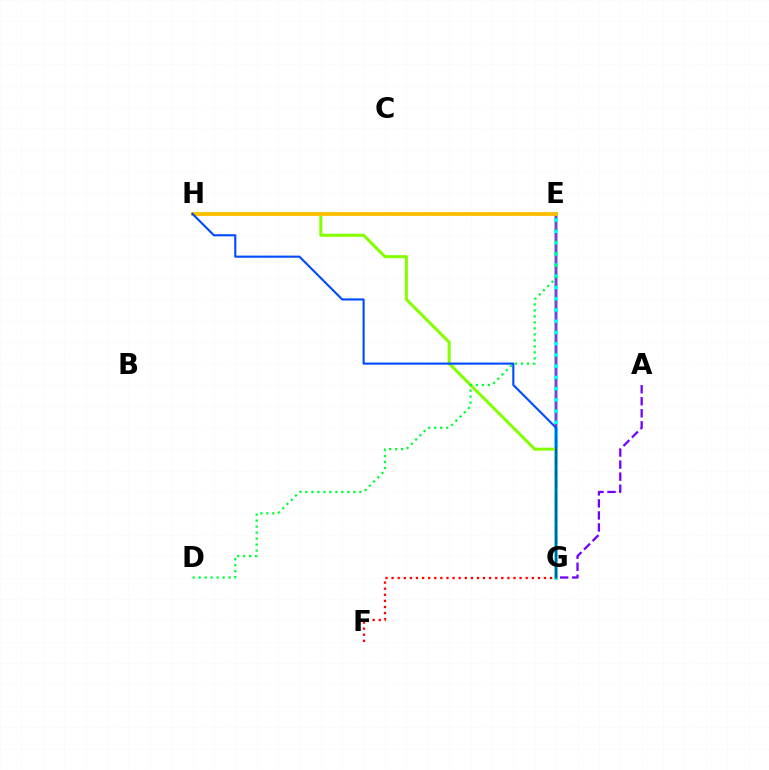{('A', 'G'): [{'color': '#7200ff', 'line_style': 'dashed', 'thickness': 1.64}], ('E', 'G'): [{'color': '#00fff6', 'line_style': 'solid', 'thickness': 2.75}, {'color': '#ff00cf', 'line_style': 'dashed', 'thickness': 1.53}], ('G', 'H'): [{'color': '#84ff00', 'line_style': 'solid', 'thickness': 2.19}, {'color': '#004bff', 'line_style': 'solid', 'thickness': 1.52}], ('D', 'E'): [{'color': '#00ff39', 'line_style': 'dotted', 'thickness': 1.63}], ('E', 'H'): [{'color': '#ffbd00', 'line_style': 'solid', 'thickness': 2.72}], ('F', 'G'): [{'color': '#ff0000', 'line_style': 'dotted', 'thickness': 1.66}]}